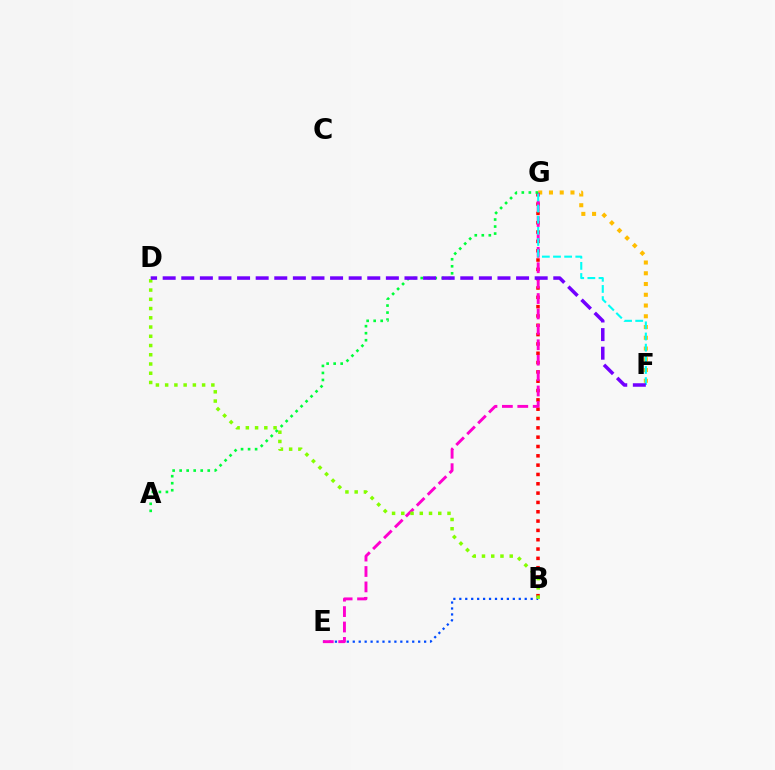{('F', 'G'): [{'color': '#ffbd00', 'line_style': 'dotted', 'thickness': 2.92}, {'color': '#00fff6', 'line_style': 'dashed', 'thickness': 1.51}], ('B', 'G'): [{'color': '#ff0000', 'line_style': 'dotted', 'thickness': 2.53}], ('B', 'E'): [{'color': '#004bff', 'line_style': 'dotted', 'thickness': 1.62}], ('E', 'G'): [{'color': '#ff00cf', 'line_style': 'dashed', 'thickness': 2.09}], ('A', 'G'): [{'color': '#00ff39', 'line_style': 'dotted', 'thickness': 1.91}], ('B', 'D'): [{'color': '#84ff00', 'line_style': 'dotted', 'thickness': 2.51}], ('D', 'F'): [{'color': '#7200ff', 'line_style': 'dashed', 'thickness': 2.53}]}